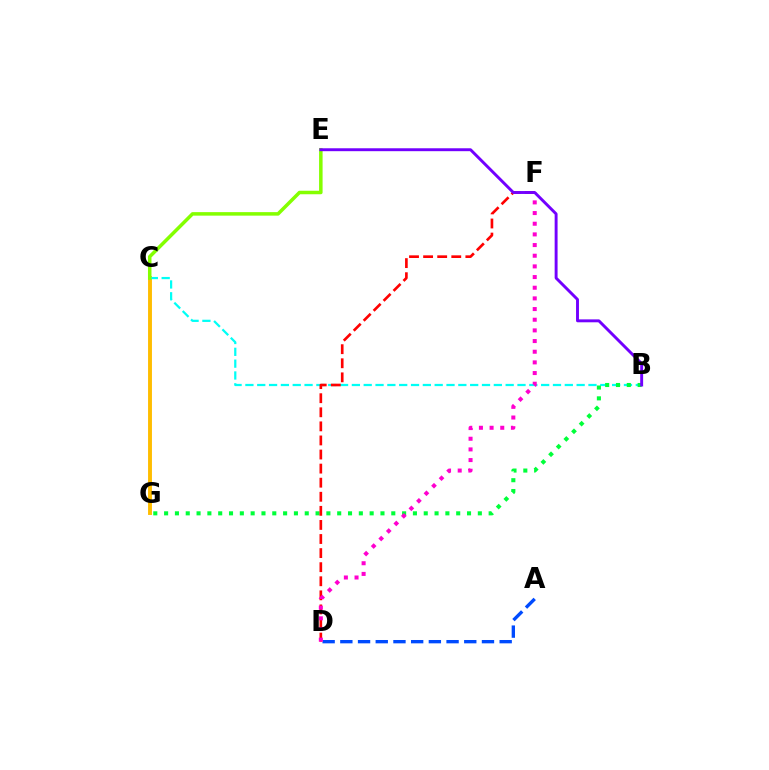{('C', 'G'): [{'color': '#ffbd00', 'line_style': 'solid', 'thickness': 2.81}], ('B', 'C'): [{'color': '#00fff6', 'line_style': 'dashed', 'thickness': 1.61}], ('A', 'D'): [{'color': '#004bff', 'line_style': 'dashed', 'thickness': 2.4}], ('B', 'G'): [{'color': '#00ff39', 'line_style': 'dotted', 'thickness': 2.94}], ('D', 'F'): [{'color': '#ff0000', 'line_style': 'dashed', 'thickness': 1.91}, {'color': '#ff00cf', 'line_style': 'dotted', 'thickness': 2.9}], ('C', 'E'): [{'color': '#84ff00', 'line_style': 'solid', 'thickness': 2.53}], ('B', 'E'): [{'color': '#7200ff', 'line_style': 'solid', 'thickness': 2.1}]}